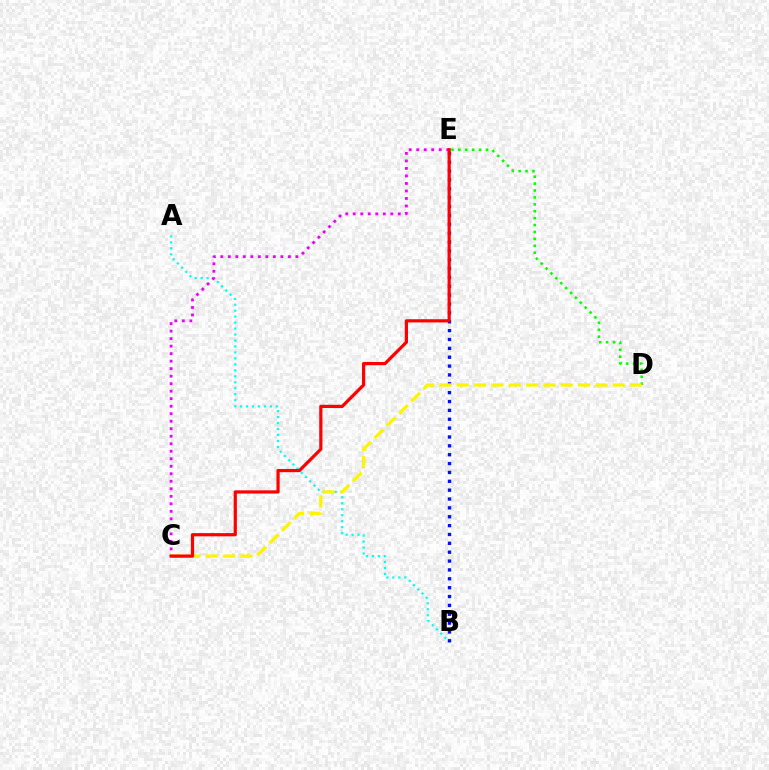{('D', 'E'): [{'color': '#08ff00', 'line_style': 'dotted', 'thickness': 1.88}], ('A', 'B'): [{'color': '#00fff6', 'line_style': 'dotted', 'thickness': 1.62}], ('B', 'E'): [{'color': '#0010ff', 'line_style': 'dotted', 'thickness': 2.41}], ('C', 'E'): [{'color': '#ee00ff', 'line_style': 'dotted', 'thickness': 2.04}, {'color': '#ff0000', 'line_style': 'solid', 'thickness': 2.31}], ('C', 'D'): [{'color': '#fcf500', 'line_style': 'dashed', 'thickness': 2.36}]}